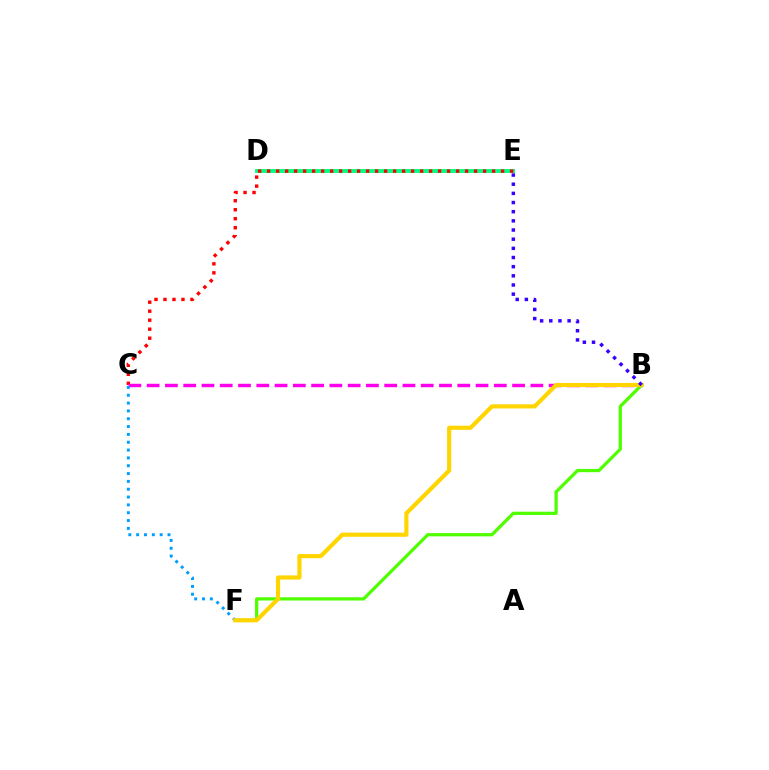{('D', 'E'): [{'color': '#00ff86', 'line_style': 'solid', 'thickness': 2.8}], ('C', 'E'): [{'color': '#ff0000', 'line_style': 'dotted', 'thickness': 2.44}], ('B', 'C'): [{'color': '#ff00ed', 'line_style': 'dashed', 'thickness': 2.48}], ('C', 'F'): [{'color': '#009eff', 'line_style': 'dotted', 'thickness': 2.13}], ('B', 'F'): [{'color': '#4fff00', 'line_style': 'solid', 'thickness': 2.34}, {'color': '#ffd500', 'line_style': 'solid', 'thickness': 2.99}], ('B', 'E'): [{'color': '#3700ff', 'line_style': 'dotted', 'thickness': 2.49}]}